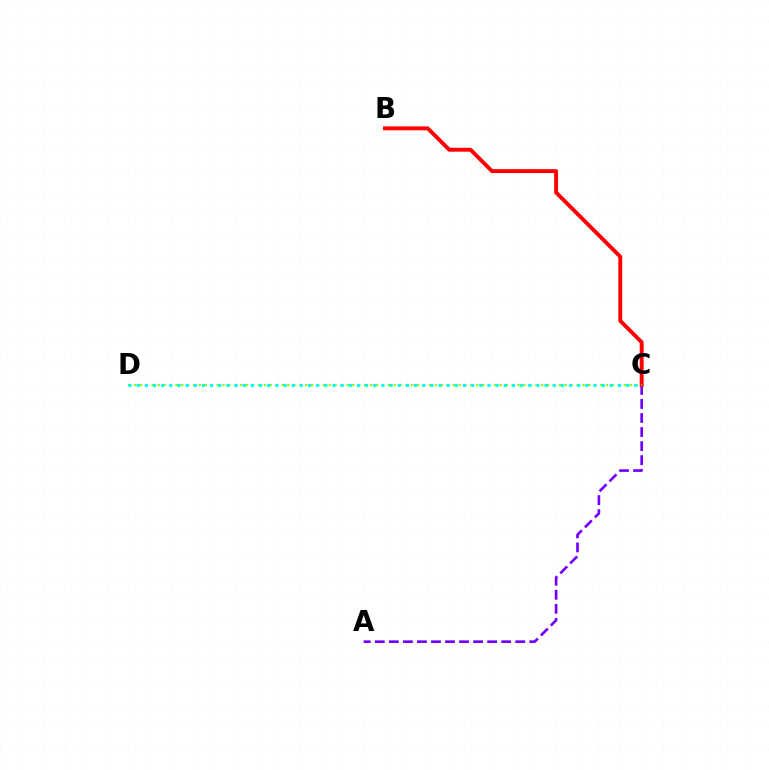{('A', 'C'): [{'color': '#7200ff', 'line_style': 'dashed', 'thickness': 1.91}], ('B', 'C'): [{'color': '#ff0000', 'line_style': 'solid', 'thickness': 2.81}], ('C', 'D'): [{'color': '#84ff00', 'line_style': 'dotted', 'thickness': 1.6}, {'color': '#00fff6', 'line_style': 'dotted', 'thickness': 2.22}]}